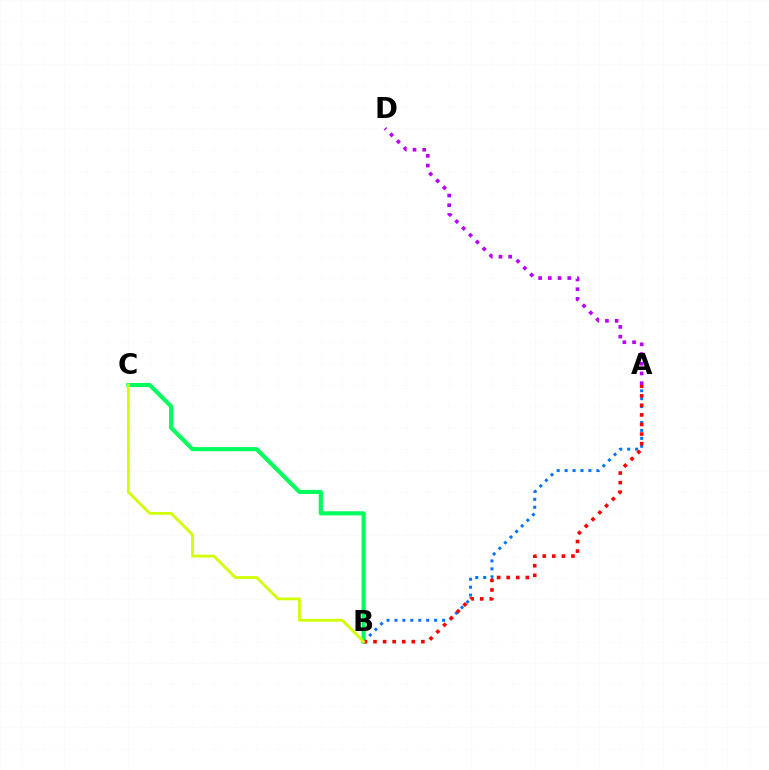{('A', 'D'): [{'color': '#b900ff', 'line_style': 'dotted', 'thickness': 2.64}], ('A', 'B'): [{'color': '#0074ff', 'line_style': 'dotted', 'thickness': 2.16}, {'color': '#ff0000', 'line_style': 'dotted', 'thickness': 2.6}], ('B', 'C'): [{'color': '#00ff5c', 'line_style': 'solid', 'thickness': 2.96}, {'color': '#d1ff00', 'line_style': 'solid', 'thickness': 2.0}]}